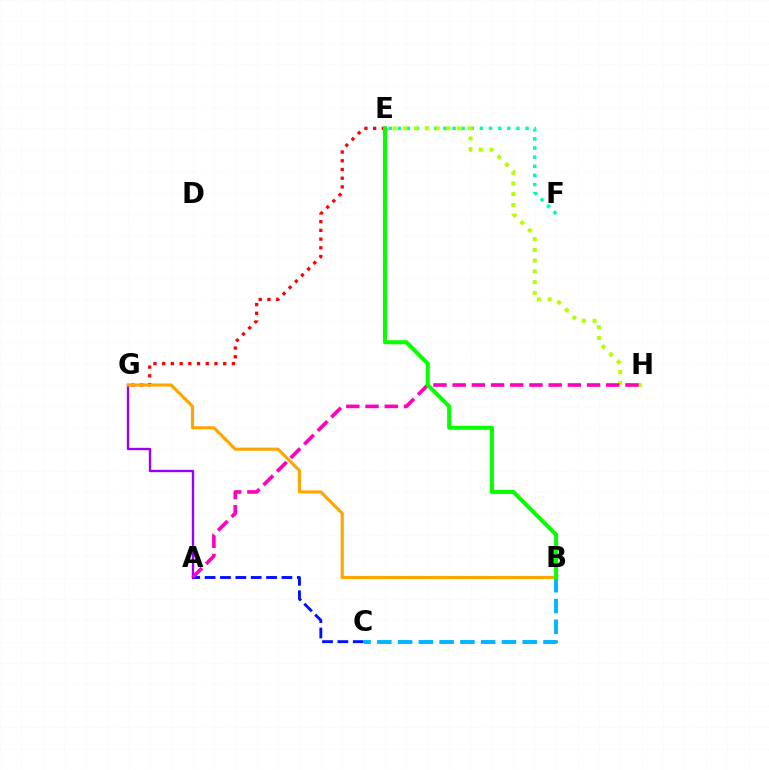{('A', 'G'): [{'color': '#9b00ff', 'line_style': 'solid', 'thickness': 1.7}], ('E', 'F'): [{'color': '#00ff9d', 'line_style': 'dotted', 'thickness': 2.48}], ('E', 'G'): [{'color': '#ff0000', 'line_style': 'dotted', 'thickness': 2.37}], ('B', 'C'): [{'color': '#00b5ff', 'line_style': 'dashed', 'thickness': 2.82}], ('A', 'C'): [{'color': '#0010ff', 'line_style': 'dashed', 'thickness': 2.09}], ('B', 'G'): [{'color': '#ffa500', 'line_style': 'solid', 'thickness': 2.25}], ('E', 'H'): [{'color': '#b3ff00', 'line_style': 'dotted', 'thickness': 2.92}], ('A', 'H'): [{'color': '#ff00bd', 'line_style': 'dashed', 'thickness': 2.61}], ('B', 'E'): [{'color': '#08ff00', 'line_style': 'solid', 'thickness': 2.91}]}